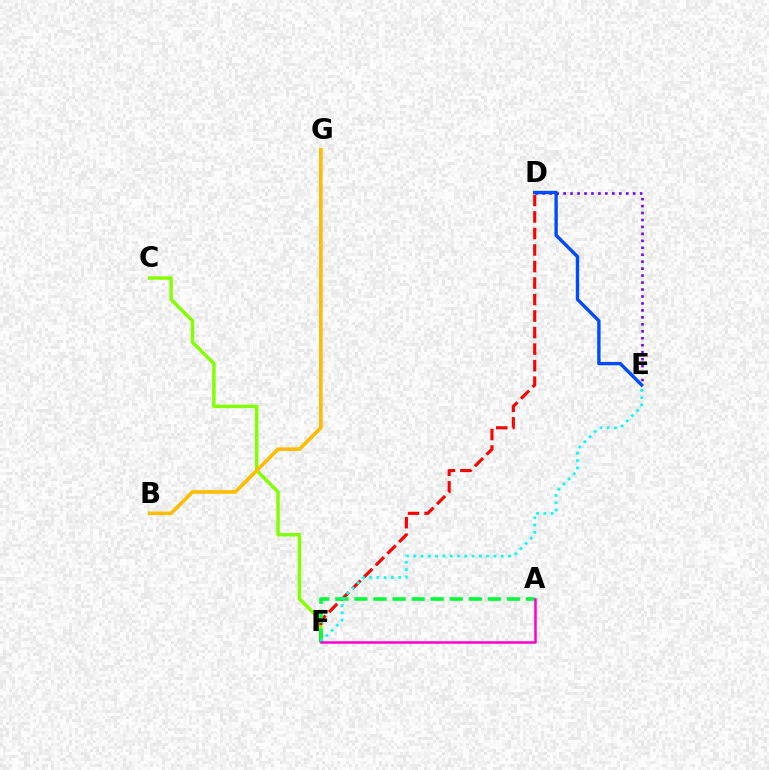{('D', 'E'): [{'color': '#7200ff', 'line_style': 'dotted', 'thickness': 1.89}, {'color': '#004bff', 'line_style': 'solid', 'thickness': 2.43}], ('C', 'F'): [{'color': '#84ff00', 'line_style': 'solid', 'thickness': 2.48}], ('D', 'F'): [{'color': '#ff0000', 'line_style': 'dashed', 'thickness': 2.24}], ('A', 'F'): [{'color': '#00ff39', 'line_style': 'dashed', 'thickness': 2.59}, {'color': '#ff00cf', 'line_style': 'solid', 'thickness': 1.8}], ('E', 'F'): [{'color': '#00fff6', 'line_style': 'dotted', 'thickness': 1.98}], ('B', 'G'): [{'color': '#ffbd00', 'line_style': 'solid', 'thickness': 2.62}]}